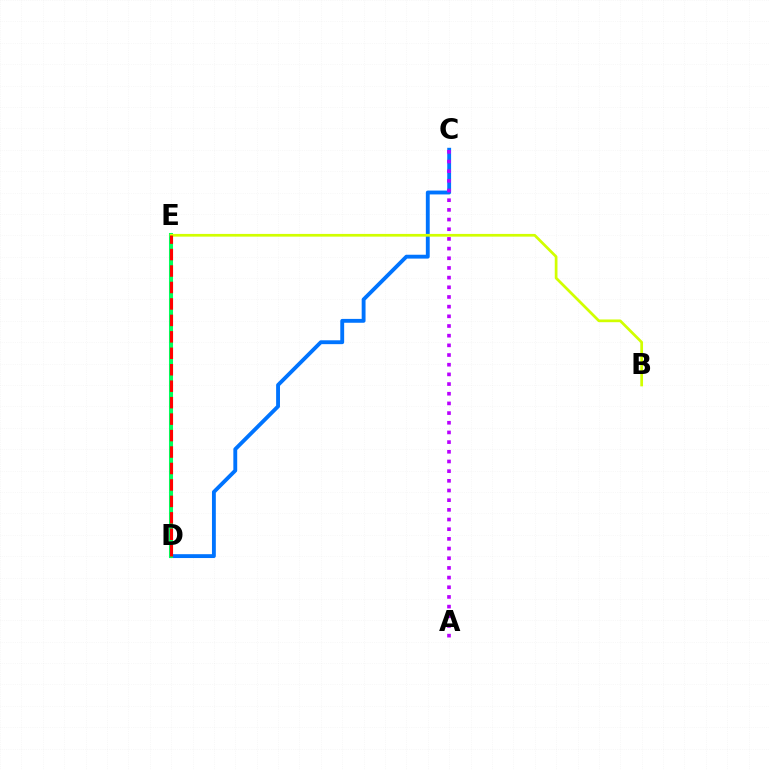{('C', 'D'): [{'color': '#0074ff', 'line_style': 'solid', 'thickness': 2.78}], ('D', 'E'): [{'color': '#00ff5c', 'line_style': 'solid', 'thickness': 2.91}, {'color': '#ff0000', 'line_style': 'dashed', 'thickness': 2.24}], ('A', 'C'): [{'color': '#b900ff', 'line_style': 'dotted', 'thickness': 2.63}], ('B', 'E'): [{'color': '#d1ff00', 'line_style': 'solid', 'thickness': 1.96}]}